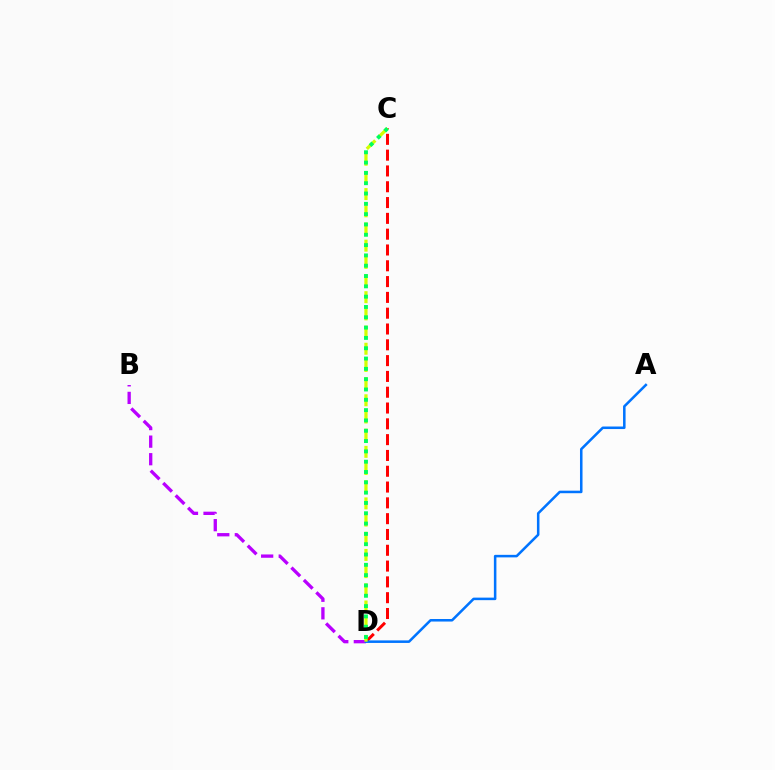{('B', 'D'): [{'color': '#b900ff', 'line_style': 'dashed', 'thickness': 2.39}], ('C', 'D'): [{'color': '#ff0000', 'line_style': 'dashed', 'thickness': 2.15}, {'color': '#d1ff00', 'line_style': 'dashed', 'thickness': 2.33}, {'color': '#00ff5c', 'line_style': 'dotted', 'thickness': 2.8}], ('A', 'D'): [{'color': '#0074ff', 'line_style': 'solid', 'thickness': 1.83}]}